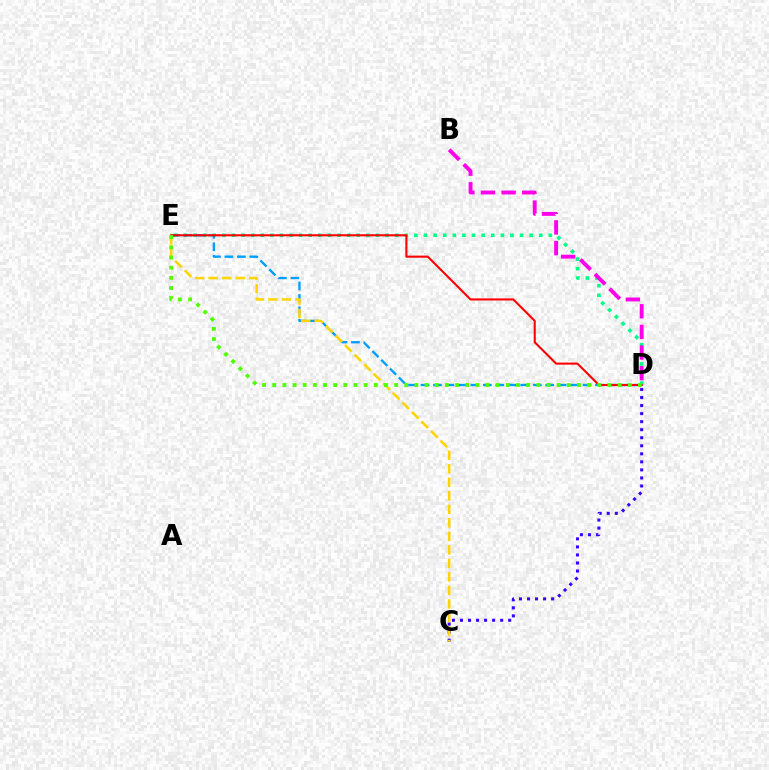{('D', 'E'): [{'color': '#00ff86', 'line_style': 'dotted', 'thickness': 2.61}, {'color': '#009eff', 'line_style': 'dashed', 'thickness': 1.69}, {'color': '#ff0000', 'line_style': 'solid', 'thickness': 1.51}, {'color': '#4fff00', 'line_style': 'dotted', 'thickness': 2.76}], ('C', 'D'): [{'color': '#3700ff', 'line_style': 'dotted', 'thickness': 2.18}], ('B', 'D'): [{'color': '#ff00ed', 'line_style': 'dashed', 'thickness': 2.8}], ('C', 'E'): [{'color': '#ffd500', 'line_style': 'dashed', 'thickness': 1.84}]}